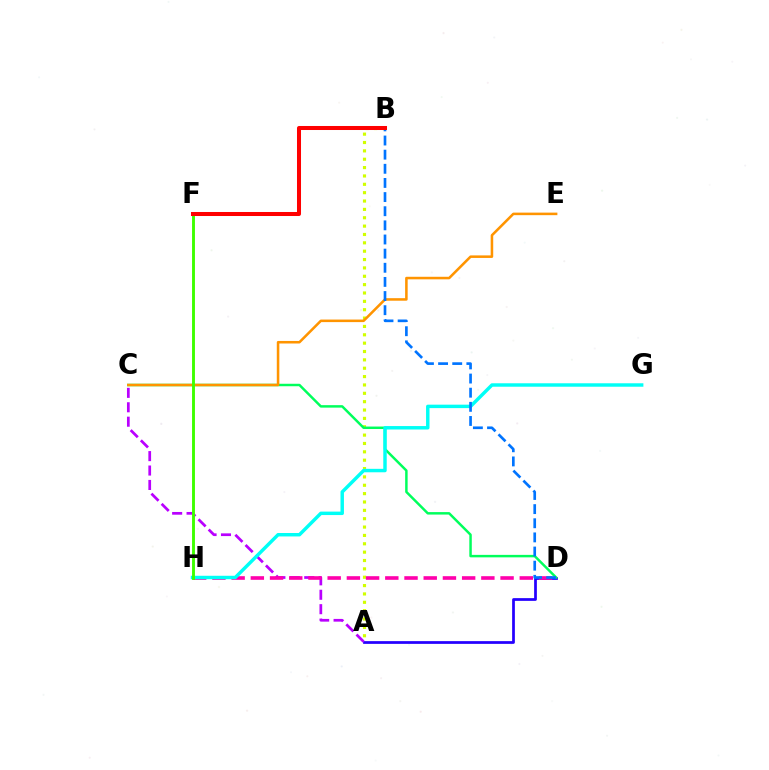{('A', 'B'): [{'color': '#d1ff00', 'line_style': 'dotted', 'thickness': 2.27}], ('A', 'D'): [{'color': '#2500ff', 'line_style': 'solid', 'thickness': 1.97}], ('A', 'C'): [{'color': '#b900ff', 'line_style': 'dashed', 'thickness': 1.96}], ('D', 'H'): [{'color': '#ff00ac', 'line_style': 'dashed', 'thickness': 2.61}], ('C', 'D'): [{'color': '#00ff5c', 'line_style': 'solid', 'thickness': 1.78}], ('C', 'E'): [{'color': '#ff9400', 'line_style': 'solid', 'thickness': 1.83}], ('G', 'H'): [{'color': '#00fff6', 'line_style': 'solid', 'thickness': 2.48}], ('F', 'H'): [{'color': '#3dff00', 'line_style': 'solid', 'thickness': 2.08}], ('B', 'D'): [{'color': '#0074ff', 'line_style': 'dashed', 'thickness': 1.92}], ('B', 'F'): [{'color': '#ff0000', 'line_style': 'solid', 'thickness': 2.9}]}